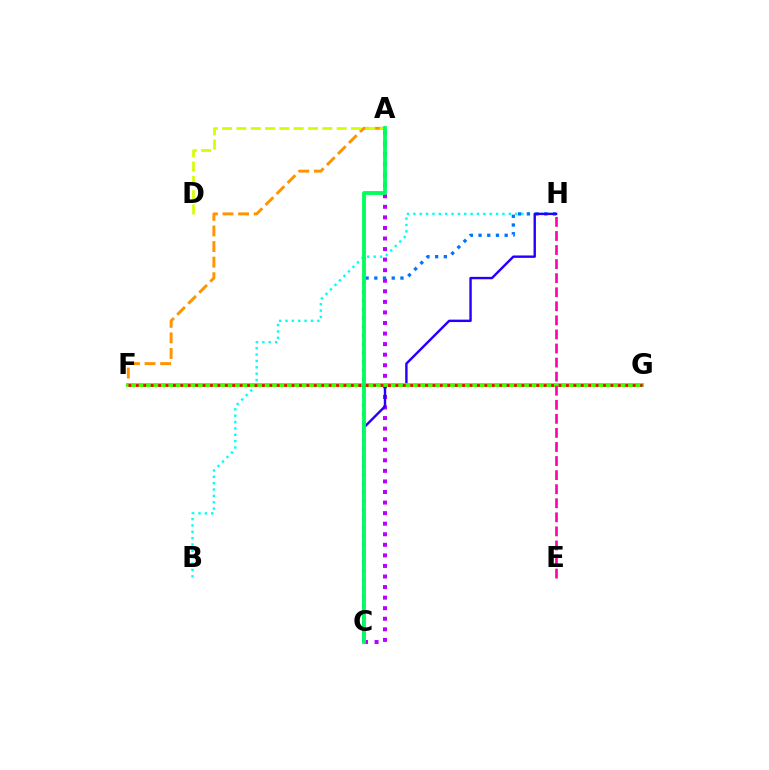{('B', 'H'): [{'color': '#00fff6', 'line_style': 'dotted', 'thickness': 1.73}], ('A', 'C'): [{'color': '#b900ff', 'line_style': 'dotted', 'thickness': 2.87}, {'color': '#00ff5c', 'line_style': 'solid', 'thickness': 2.75}], ('A', 'F'): [{'color': '#ff9400', 'line_style': 'dashed', 'thickness': 2.12}], ('A', 'D'): [{'color': '#d1ff00', 'line_style': 'dashed', 'thickness': 1.95}], ('C', 'H'): [{'color': '#0074ff', 'line_style': 'dotted', 'thickness': 2.37}, {'color': '#2500ff', 'line_style': 'solid', 'thickness': 1.74}], ('F', 'G'): [{'color': '#3dff00', 'line_style': 'solid', 'thickness': 2.76}, {'color': '#ff0000', 'line_style': 'dotted', 'thickness': 2.01}], ('E', 'H'): [{'color': '#ff00ac', 'line_style': 'dashed', 'thickness': 1.91}]}